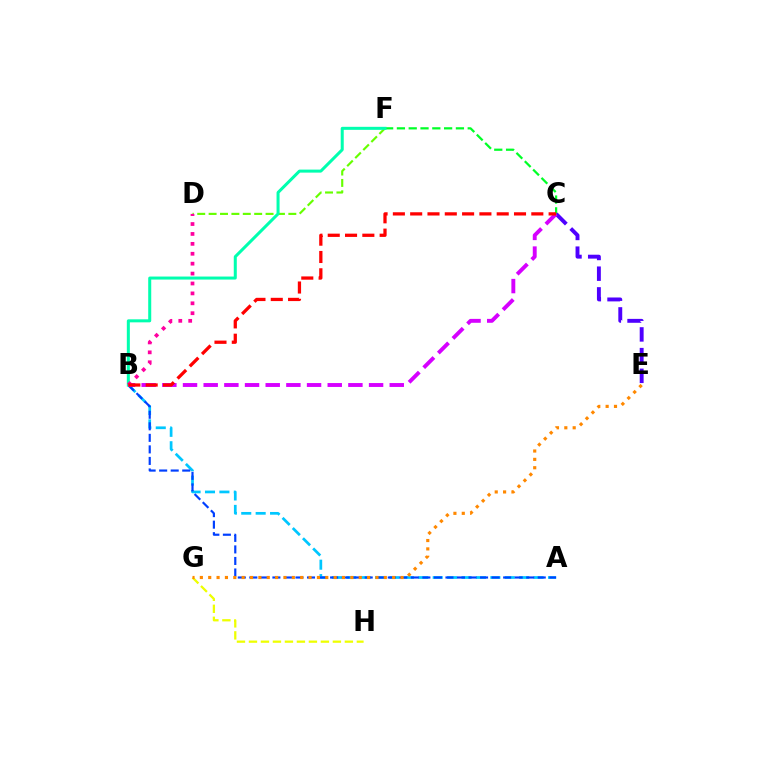{('G', 'H'): [{'color': '#eeff00', 'line_style': 'dashed', 'thickness': 1.63}], ('C', 'F'): [{'color': '#00ff27', 'line_style': 'dashed', 'thickness': 1.6}], ('A', 'B'): [{'color': '#00c7ff', 'line_style': 'dashed', 'thickness': 1.96}, {'color': '#003fff', 'line_style': 'dashed', 'thickness': 1.57}], ('D', 'F'): [{'color': '#66ff00', 'line_style': 'dashed', 'thickness': 1.55}], ('E', 'G'): [{'color': '#ff8800', 'line_style': 'dotted', 'thickness': 2.27}], ('B', 'F'): [{'color': '#00ffaf', 'line_style': 'solid', 'thickness': 2.17}], ('C', 'E'): [{'color': '#4f00ff', 'line_style': 'dashed', 'thickness': 2.81}], ('B', 'C'): [{'color': '#d600ff', 'line_style': 'dashed', 'thickness': 2.81}, {'color': '#ff0000', 'line_style': 'dashed', 'thickness': 2.35}], ('B', 'D'): [{'color': '#ff00a0', 'line_style': 'dotted', 'thickness': 2.69}]}